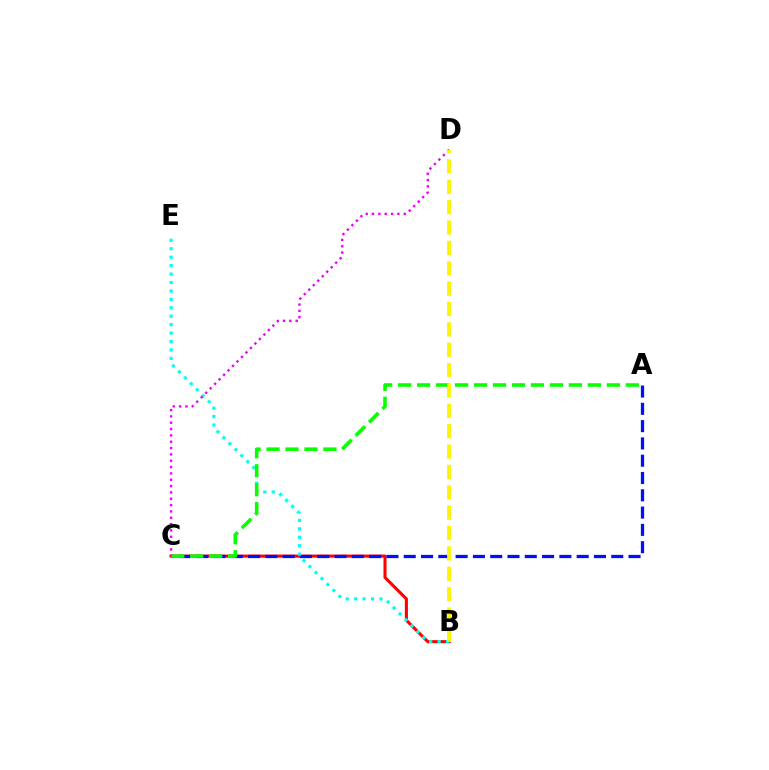{('B', 'C'): [{'color': '#ff0000', 'line_style': 'solid', 'thickness': 2.21}], ('A', 'C'): [{'color': '#0010ff', 'line_style': 'dashed', 'thickness': 2.35}, {'color': '#08ff00', 'line_style': 'dashed', 'thickness': 2.58}], ('B', 'E'): [{'color': '#00fff6', 'line_style': 'dotted', 'thickness': 2.29}], ('C', 'D'): [{'color': '#ee00ff', 'line_style': 'dotted', 'thickness': 1.72}], ('B', 'D'): [{'color': '#fcf500', 'line_style': 'dashed', 'thickness': 2.77}]}